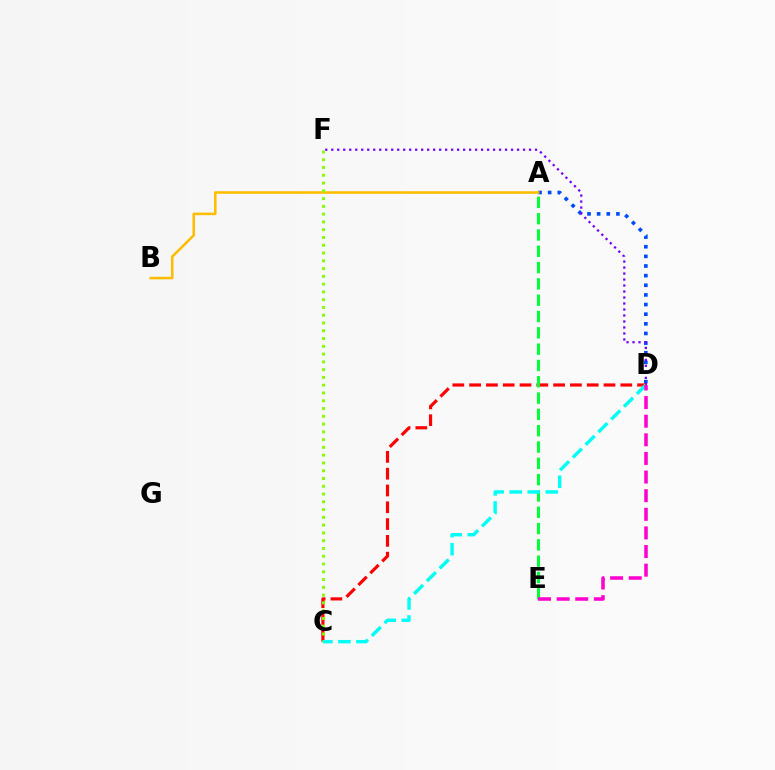{('A', 'D'): [{'color': '#004bff', 'line_style': 'dotted', 'thickness': 2.62}], ('D', 'F'): [{'color': '#7200ff', 'line_style': 'dotted', 'thickness': 1.63}], ('A', 'B'): [{'color': '#ffbd00', 'line_style': 'solid', 'thickness': 1.85}], ('C', 'D'): [{'color': '#ff0000', 'line_style': 'dashed', 'thickness': 2.28}, {'color': '#00fff6', 'line_style': 'dashed', 'thickness': 2.45}], ('A', 'E'): [{'color': '#00ff39', 'line_style': 'dashed', 'thickness': 2.22}], ('C', 'F'): [{'color': '#84ff00', 'line_style': 'dotted', 'thickness': 2.11}], ('D', 'E'): [{'color': '#ff00cf', 'line_style': 'dashed', 'thickness': 2.53}]}